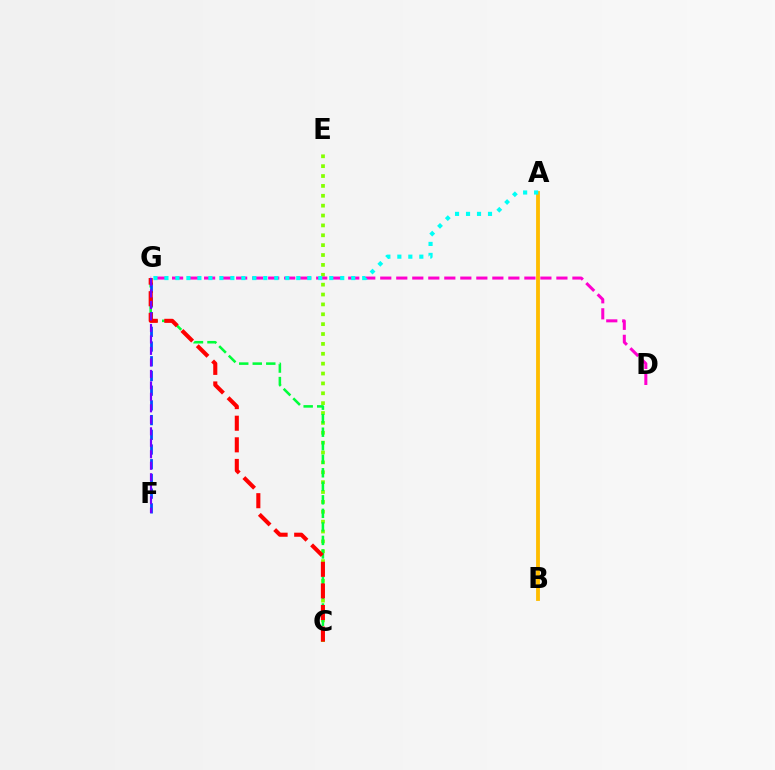{('A', 'B'): [{'color': '#ffbd00', 'line_style': 'solid', 'thickness': 2.76}], ('C', 'E'): [{'color': '#84ff00', 'line_style': 'dotted', 'thickness': 2.68}], ('C', 'G'): [{'color': '#00ff39', 'line_style': 'dashed', 'thickness': 1.84}, {'color': '#ff0000', 'line_style': 'dashed', 'thickness': 2.94}], ('F', 'G'): [{'color': '#004bff', 'line_style': 'dashed', 'thickness': 2.0}, {'color': '#7200ff', 'line_style': 'dashed', 'thickness': 1.56}], ('D', 'G'): [{'color': '#ff00cf', 'line_style': 'dashed', 'thickness': 2.18}], ('A', 'G'): [{'color': '#00fff6', 'line_style': 'dotted', 'thickness': 2.99}]}